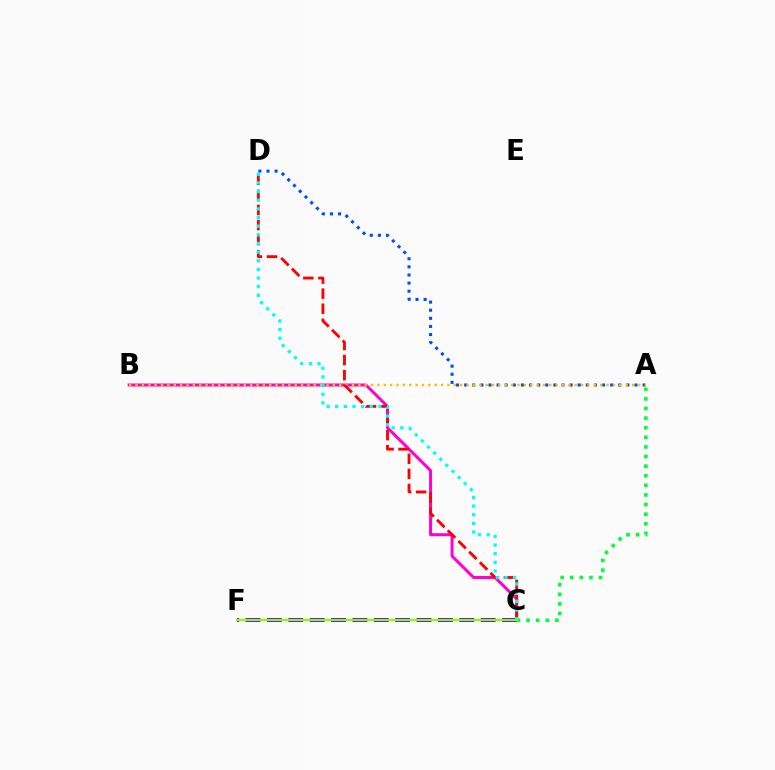{('B', 'C'): [{'color': '#ff00cf', 'line_style': 'solid', 'thickness': 2.15}], ('A', 'D'): [{'color': '#004bff', 'line_style': 'dotted', 'thickness': 2.2}], ('C', 'F'): [{'color': '#7200ff', 'line_style': 'dashed', 'thickness': 2.9}, {'color': '#84ff00', 'line_style': 'solid', 'thickness': 1.62}], ('A', 'B'): [{'color': '#ffbd00', 'line_style': 'dotted', 'thickness': 1.73}], ('A', 'C'): [{'color': '#00ff39', 'line_style': 'dotted', 'thickness': 2.61}], ('C', 'D'): [{'color': '#ff0000', 'line_style': 'dashed', 'thickness': 2.05}, {'color': '#00fff6', 'line_style': 'dotted', 'thickness': 2.35}]}